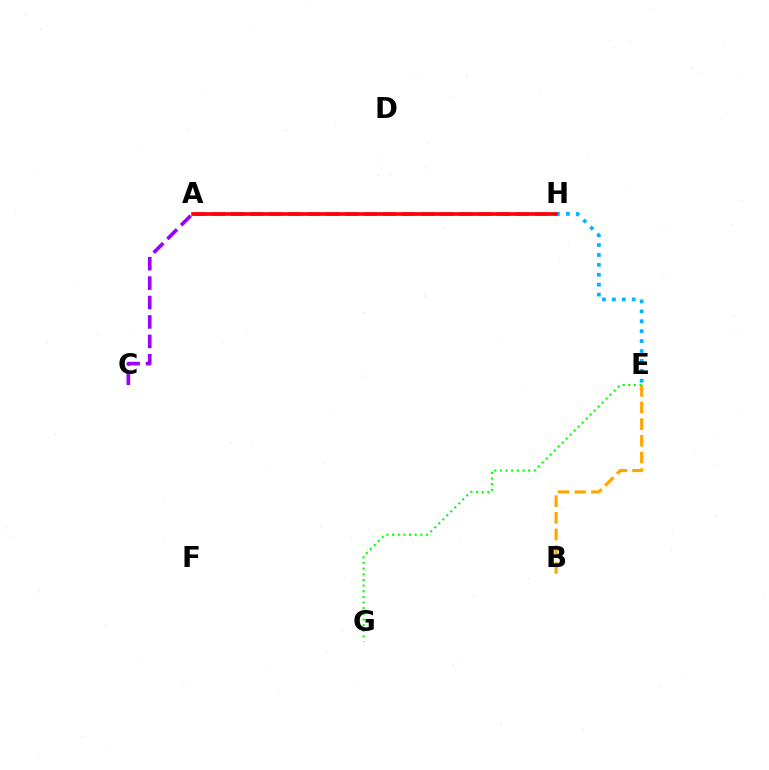{('E', 'H'): [{'color': '#00b5ff', 'line_style': 'dotted', 'thickness': 2.69}], ('B', 'E'): [{'color': '#ffa500', 'line_style': 'dashed', 'thickness': 2.26}], ('A', 'H'): [{'color': '#b3ff00', 'line_style': 'dashed', 'thickness': 1.64}, {'color': '#0010ff', 'line_style': 'dashed', 'thickness': 1.55}, {'color': '#ff00bd', 'line_style': 'dashed', 'thickness': 2.58}, {'color': '#00ff9d', 'line_style': 'dashed', 'thickness': 1.68}, {'color': '#ff0000', 'line_style': 'solid', 'thickness': 2.59}], ('A', 'C'): [{'color': '#9b00ff', 'line_style': 'dashed', 'thickness': 2.64}], ('E', 'G'): [{'color': '#08ff00', 'line_style': 'dotted', 'thickness': 1.54}]}